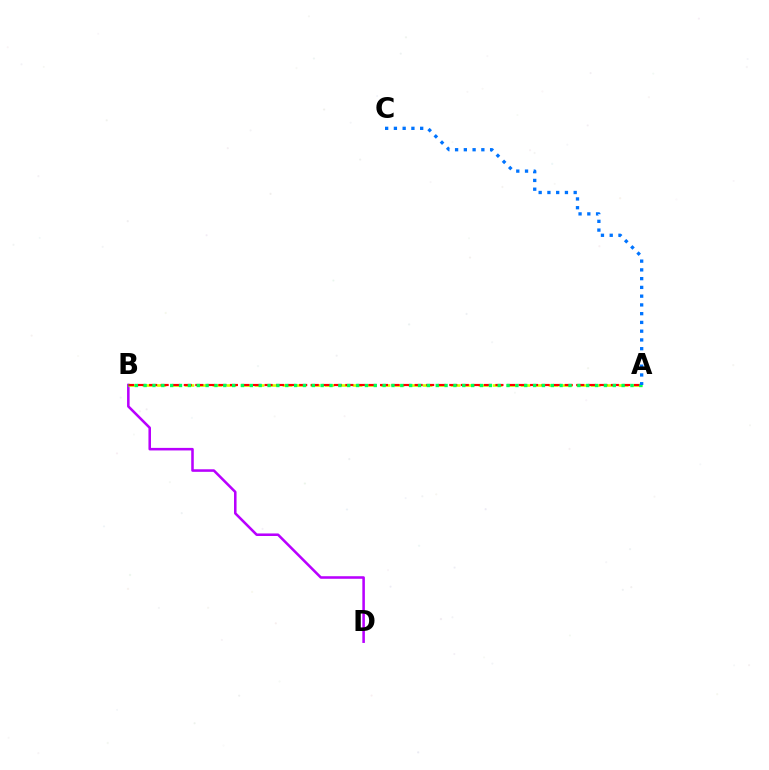{('B', 'D'): [{'color': '#b900ff', 'line_style': 'solid', 'thickness': 1.84}], ('A', 'B'): [{'color': '#d1ff00', 'line_style': 'dashed', 'thickness': 1.9}, {'color': '#ff0000', 'line_style': 'dashed', 'thickness': 1.57}, {'color': '#00ff5c', 'line_style': 'dotted', 'thickness': 2.4}], ('A', 'C'): [{'color': '#0074ff', 'line_style': 'dotted', 'thickness': 2.38}]}